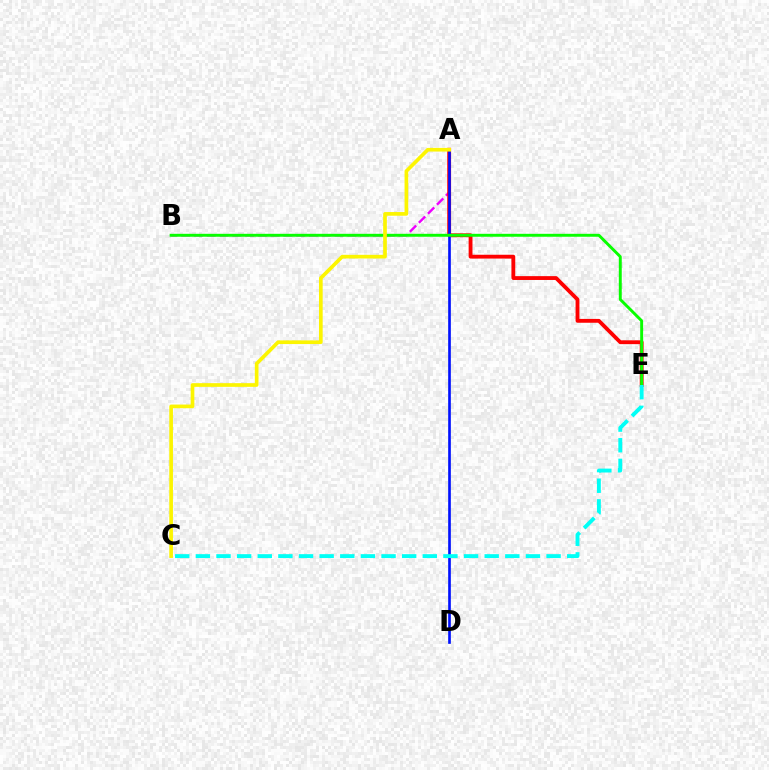{('A', 'B'): [{'color': '#ee00ff', 'line_style': 'dashed', 'thickness': 1.74}], ('A', 'E'): [{'color': '#ff0000', 'line_style': 'solid', 'thickness': 2.76}], ('A', 'D'): [{'color': '#0010ff', 'line_style': 'solid', 'thickness': 1.91}], ('B', 'E'): [{'color': '#08ff00', 'line_style': 'solid', 'thickness': 2.11}], ('A', 'C'): [{'color': '#fcf500', 'line_style': 'solid', 'thickness': 2.65}], ('C', 'E'): [{'color': '#00fff6', 'line_style': 'dashed', 'thickness': 2.8}]}